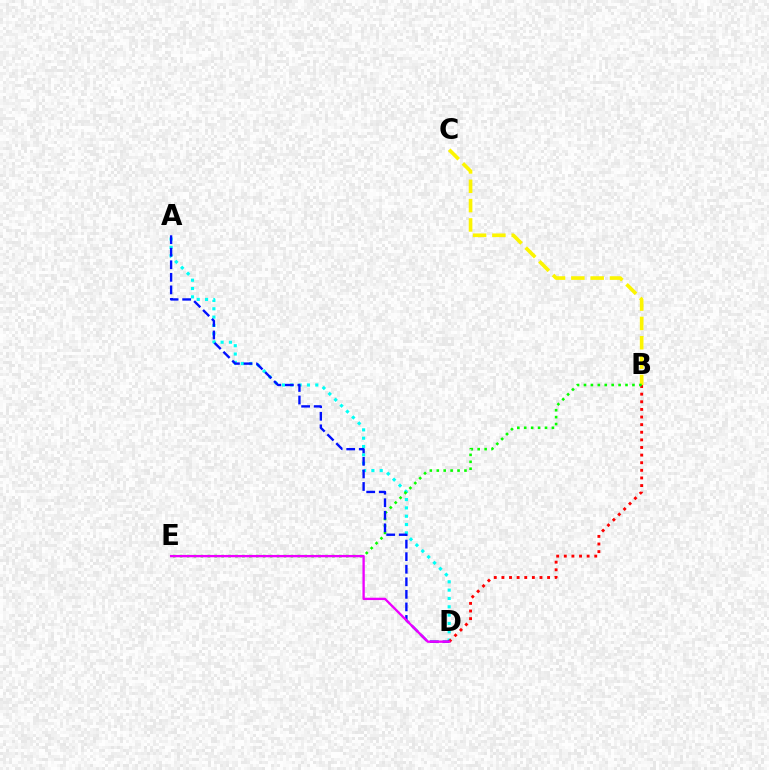{('B', 'C'): [{'color': '#fcf500', 'line_style': 'dashed', 'thickness': 2.63}], ('A', 'D'): [{'color': '#00fff6', 'line_style': 'dotted', 'thickness': 2.26}, {'color': '#0010ff', 'line_style': 'dashed', 'thickness': 1.71}], ('B', 'D'): [{'color': '#ff0000', 'line_style': 'dotted', 'thickness': 2.07}], ('B', 'E'): [{'color': '#08ff00', 'line_style': 'dotted', 'thickness': 1.88}], ('D', 'E'): [{'color': '#ee00ff', 'line_style': 'solid', 'thickness': 1.69}]}